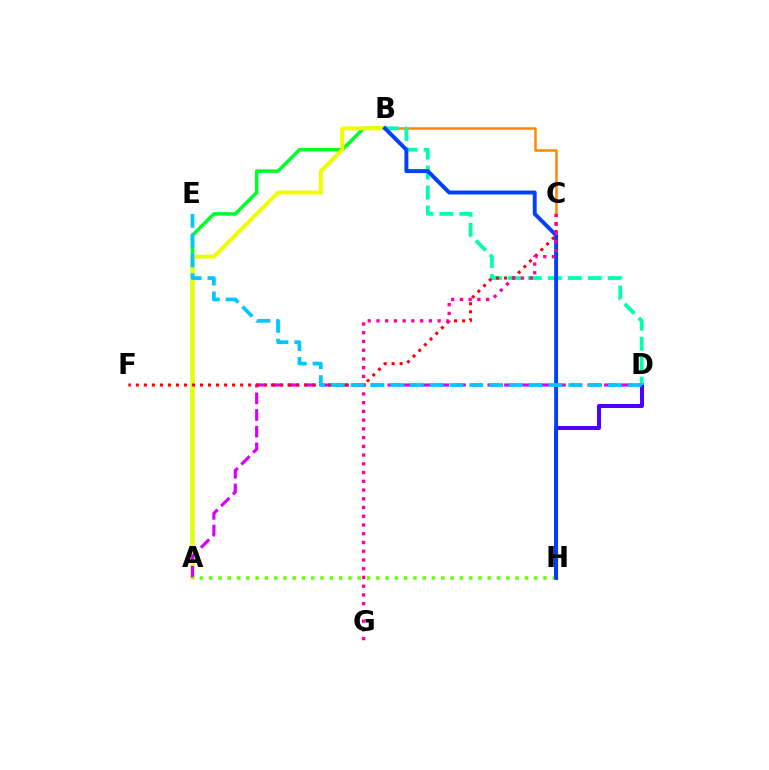{('A', 'B'): [{'color': '#00ff27', 'line_style': 'solid', 'thickness': 2.52}, {'color': '#eeff00', 'line_style': 'solid', 'thickness': 2.88}], ('B', 'C'): [{'color': '#ff8800', 'line_style': 'solid', 'thickness': 1.8}], ('D', 'H'): [{'color': '#4f00ff', 'line_style': 'solid', 'thickness': 2.88}], ('B', 'D'): [{'color': '#00ffaf', 'line_style': 'dashed', 'thickness': 2.72}], ('A', 'D'): [{'color': '#d600ff', 'line_style': 'dashed', 'thickness': 2.26}], ('A', 'H'): [{'color': '#66ff00', 'line_style': 'dotted', 'thickness': 2.52}], ('B', 'H'): [{'color': '#003fff', 'line_style': 'solid', 'thickness': 2.82}], ('C', 'F'): [{'color': '#ff0000', 'line_style': 'dotted', 'thickness': 2.18}], ('C', 'G'): [{'color': '#ff00a0', 'line_style': 'dotted', 'thickness': 2.37}], ('D', 'E'): [{'color': '#00c7ff', 'line_style': 'dashed', 'thickness': 2.69}]}